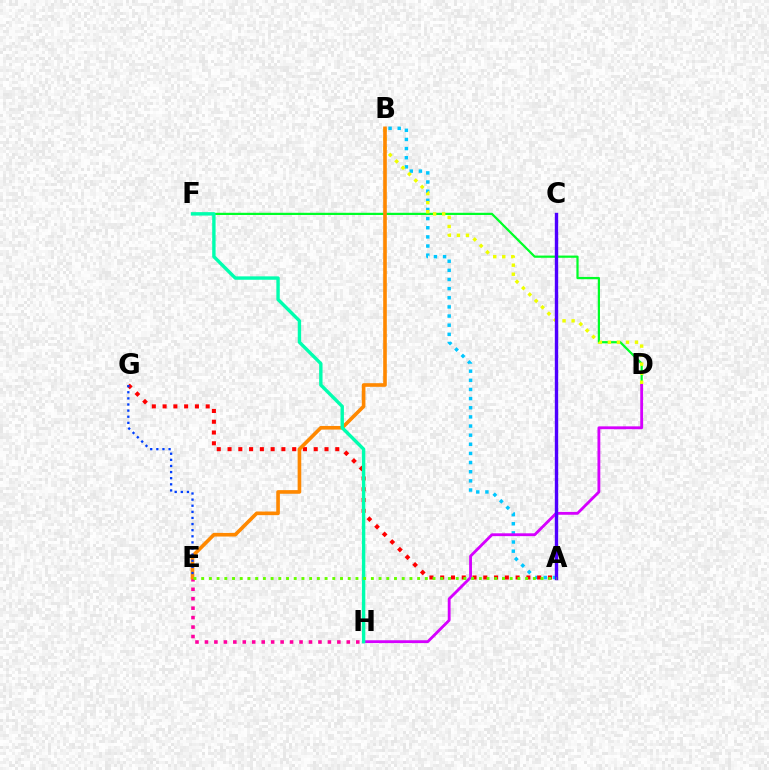{('A', 'B'): [{'color': '#00c7ff', 'line_style': 'dotted', 'thickness': 2.48}], ('D', 'F'): [{'color': '#00ff27', 'line_style': 'solid', 'thickness': 1.6}], ('A', 'G'): [{'color': '#ff0000', 'line_style': 'dotted', 'thickness': 2.93}], ('E', 'H'): [{'color': '#ff00a0', 'line_style': 'dotted', 'thickness': 2.57}], ('D', 'H'): [{'color': '#d600ff', 'line_style': 'solid', 'thickness': 2.04}], ('B', 'D'): [{'color': '#eeff00', 'line_style': 'dotted', 'thickness': 2.45}], ('B', 'E'): [{'color': '#ff8800', 'line_style': 'solid', 'thickness': 2.61}], ('A', 'C'): [{'color': '#4f00ff', 'line_style': 'solid', 'thickness': 2.44}], ('F', 'H'): [{'color': '#00ffaf', 'line_style': 'solid', 'thickness': 2.44}], ('E', 'G'): [{'color': '#003fff', 'line_style': 'dotted', 'thickness': 1.66}], ('A', 'E'): [{'color': '#66ff00', 'line_style': 'dotted', 'thickness': 2.1}]}